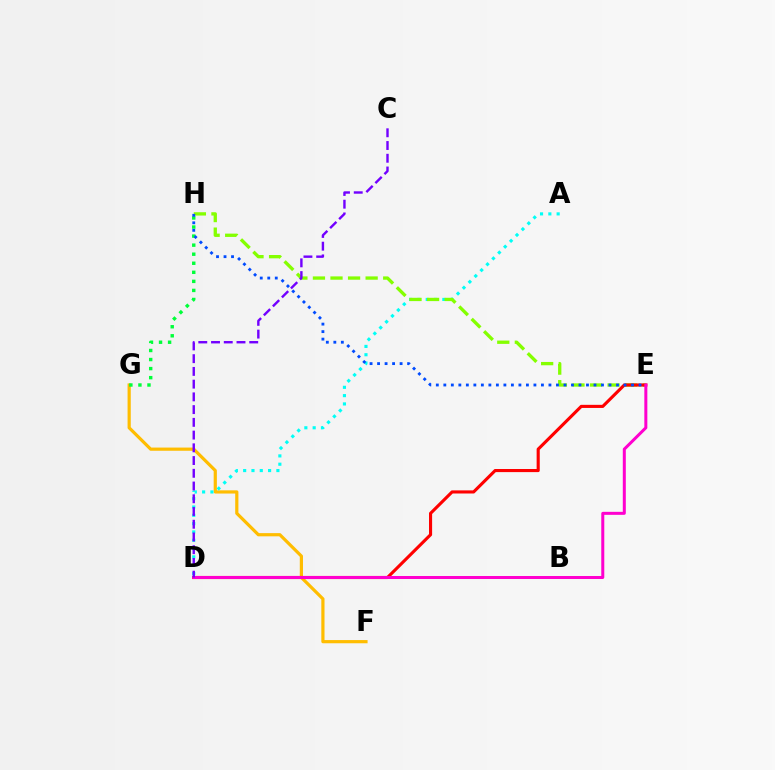{('F', 'G'): [{'color': '#ffbd00', 'line_style': 'solid', 'thickness': 2.3}], ('A', 'D'): [{'color': '#00fff6', 'line_style': 'dotted', 'thickness': 2.26}], ('E', 'H'): [{'color': '#84ff00', 'line_style': 'dashed', 'thickness': 2.39}, {'color': '#004bff', 'line_style': 'dotted', 'thickness': 2.04}], ('D', 'E'): [{'color': '#ff0000', 'line_style': 'solid', 'thickness': 2.24}, {'color': '#ff00cf', 'line_style': 'solid', 'thickness': 2.17}], ('G', 'H'): [{'color': '#00ff39', 'line_style': 'dotted', 'thickness': 2.46}], ('C', 'D'): [{'color': '#7200ff', 'line_style': 'dashed', 'thickness': 1.73}]}